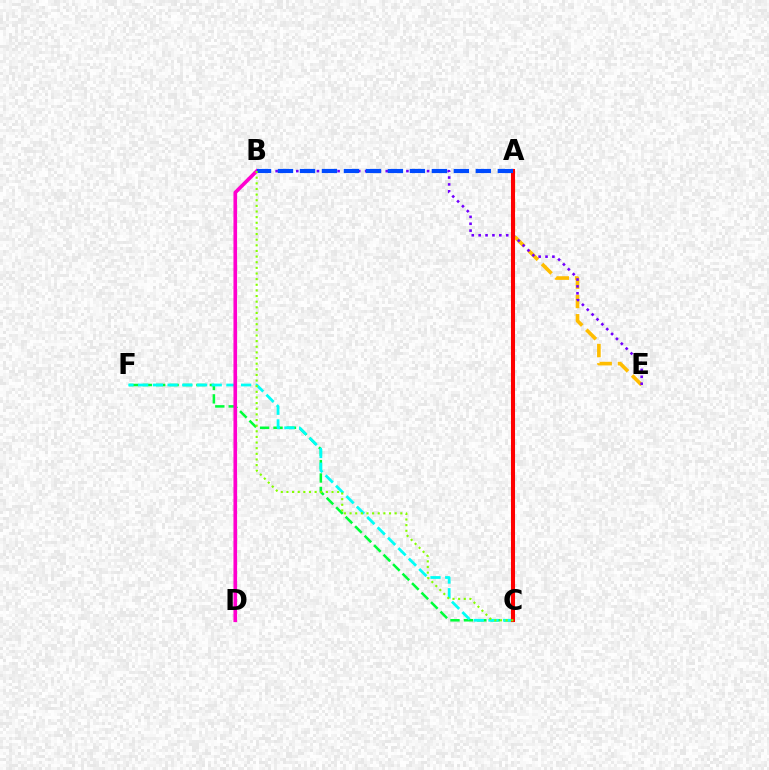{('C', 'F'): [{'color': '#00ff39', 'line_style': 'dashed', 'thickness': 1.82}, {'color': '#00fff6', 'line_style': 'dashed', 'thickness': 2.0}], ('B', 'D'): [{'color': '#ff00cf', 'line_style': 'solid', 'thickness': 2.62}], ('A', 'E'): [{'color': '#ffbd00', 'line_style': 'dashed', 'thickness': 2.62}], ('B', 'E'): [{'color': '#7200ff', 'line_style': 'dotted', 'thickness': 1.87}], ('A', 'C'): [{'color': '#ff0000', 'line_style': 'solid', 'thickness': 2.92}], ('A', 'B'): [{'color': '#004bff', 'line_style': 'dashed', 'thickness': 2.99}], ('B', 'C'): [{'color': '#84ff00', 'line_style': 'dotted', 'thickness': 1.53}]}